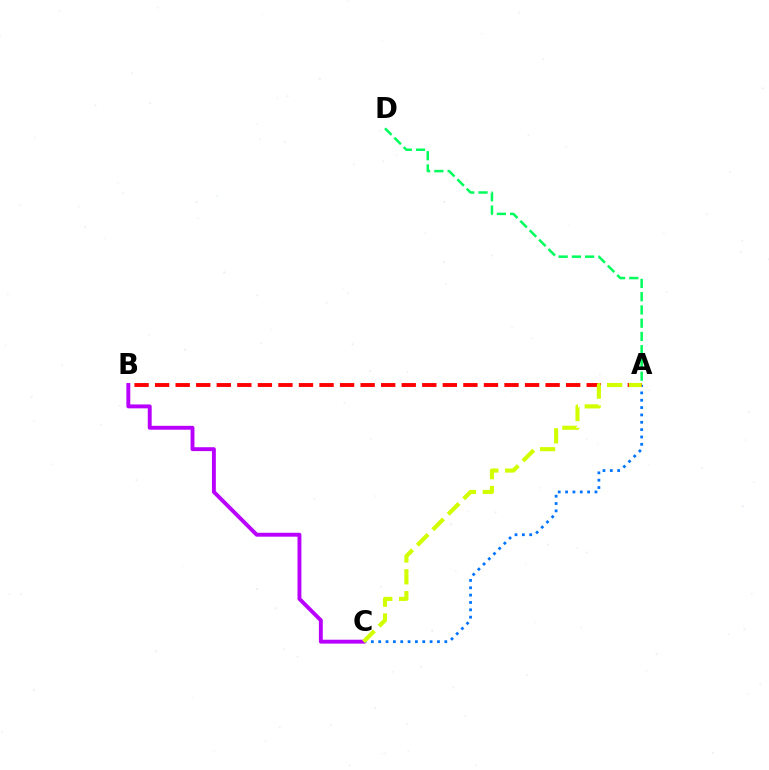{('A', 'C'): [{'color': '#0074ff', 'line_style': 'dotted', 'thickness': 2.0}, {'color': '#d1ff00', 'line_style': 'dashed', 'thickness': 2.97}], ('A', 'B'): [{'color': '#ff0000', 'line_style': 'dashed', 'thickness': 2.79}], ('B', 'C'): [{'color': '#b900ff', 'line_style': 'solid', 'thickness': 2.81}], ('A', 'D'): [{'color': '#00ff5c', 'line_style': 'dashed', 'thickness': 1.8}]}